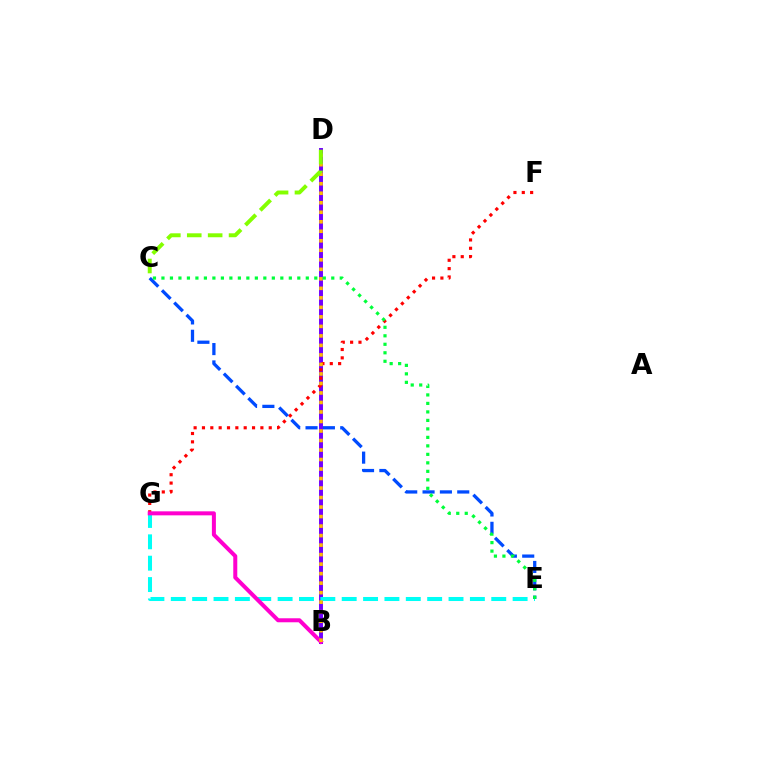{('B', 'D'): [{'color': '#7200ff', 'line_style': 'solid', 'thickness': 2.84}, {'color': '#ffbd00', 'line_style': 'dotted', 'thickness': 2.58}], ('F', 'G'): [{'color': '#ff0000', 'line_style': 'dotted', 'thickness': 2.27}], ('C', 'E'): [{'color': '#004bff', 'line_style': 'dashed', 'thickness': 2.36}, {'color': '#00ff39', 'line_style': 'dotted', 'thickness': 2.31}], ('E', 'G'): [{'color': '#00fff6', 'line_style': 'dashed', 'thickness': 2.9}], ('B', 'G'): [{'color': '#ff00cf', 'line_style': 'solid', 'thickness': 2.88}], ('C', 'D'): [{'color': '#84ff00', 'line_style': 'dashed', 'thickness': 2.84}]}